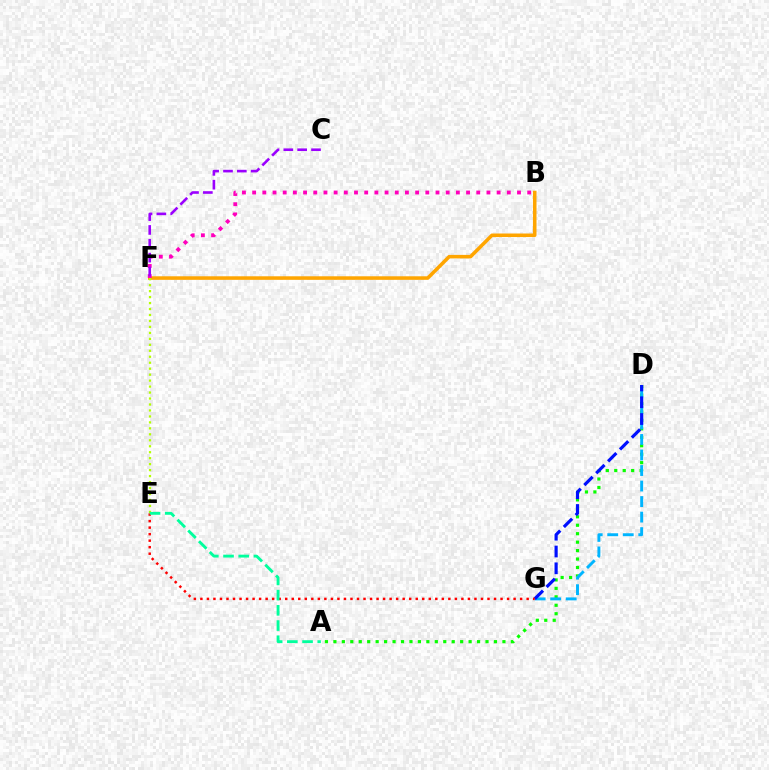{('B', 'F'): [{'color': '#ffa500', 'line_style': 'solid', 'thickness': 2.56}, {'color': '#ff00bd', 'line_style': 'dotted', 'thickness': 2.77}], ('A', 'D'): [{'color': '#08ff00', 'line_style': 'dotted', 'thickness': 2.3}], ('D', 'G'): [{'color': '#00b5ff', 'line_style': 'dashed', 'thickness': 2.11}, {'color': '#0010ff', 'line_style': 'dashed', 'thickness': 2.28}], ('E', 'F'): [{'color': '#b3ff00', 'line_style': 'dotted', 'thickness': 1.62}], ('C', 'F'): [{'color': '#9b00ff', 'line_style': 'dashed', 'thickness': 1.88}], ('E', 'G'): [{'color': '#ff0000', 'line_style': 'dotted', 'thickness': 1.77}], ('A', 'E'): [{'color': '#00ff9d', 'line_style': 'dashed', 'thickness': 2.07}]}